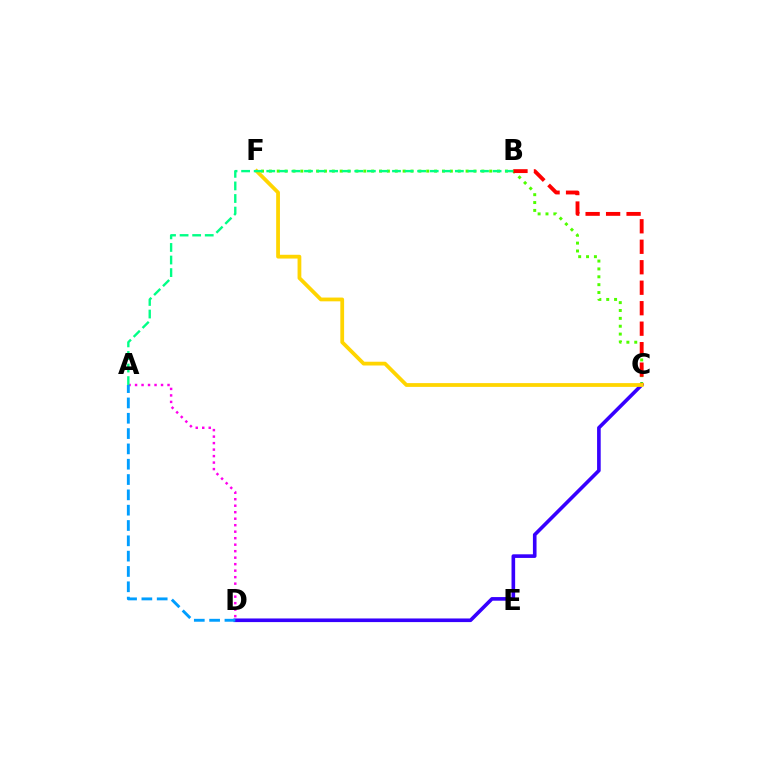{('C', 'F'): [{'color': '#4fff00', 'line_style': 'dotted', 'thickness': 2.14}, {'color': '#ffd500', 'line_style': 'solid', 'thickness': 2.72}], ('A', 'D'): [{'color': '#ff00ed', 'line_style': 'dotted', 'thickness': 1.76}, {'color': '#009eff', 'line_style': 'dashed', 'thickness': 2.08}], ('C', 'D'): [{'color': '#3700ff', 'line_style': 'solid', 'thickness': 2.61}], ('B', 'C'): [{'color': '#ff0000', 'line_style': 'dashed', 'thickness': 2.78}], ('A', 'B'): [{'color': '#00ff86', 'line_style': 'dashed', 'thickness': 1.71}]}